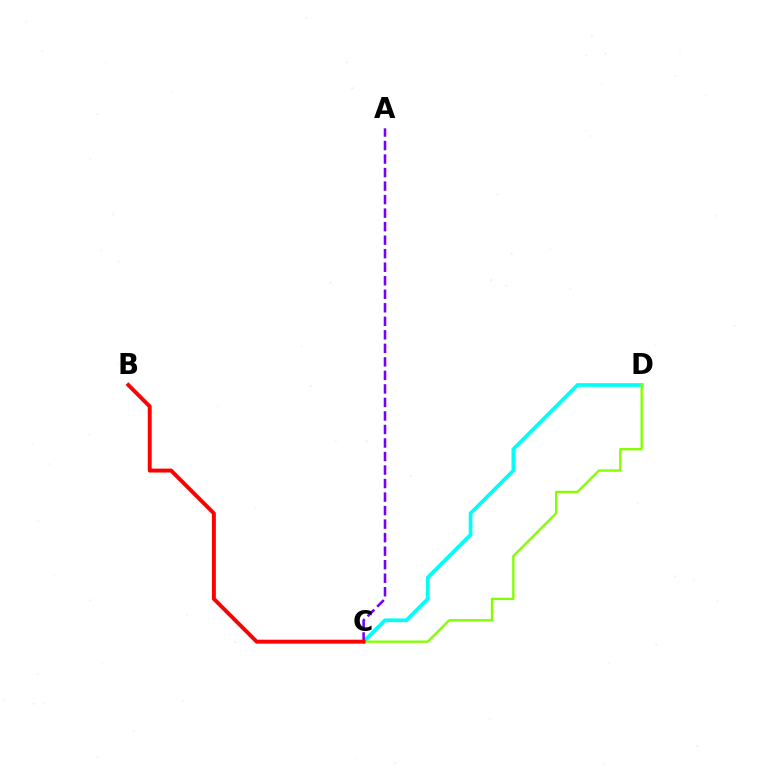{('C', 'D'): [{'color': '#00fff6', 'line_style': 'solid', 'thickness': 2.68}, {'color': '#84ff00', 'line_style': 'solid', 'thickness': 1.7}], ('A', 'C'): [{'color': '#7200ff', 'line_style': 'dashed', 'thickness': 1.84}], ('B', 'C'): [{'color': '#ff0000', 'line_style': 'solid', 'thickness': 2.82}]}